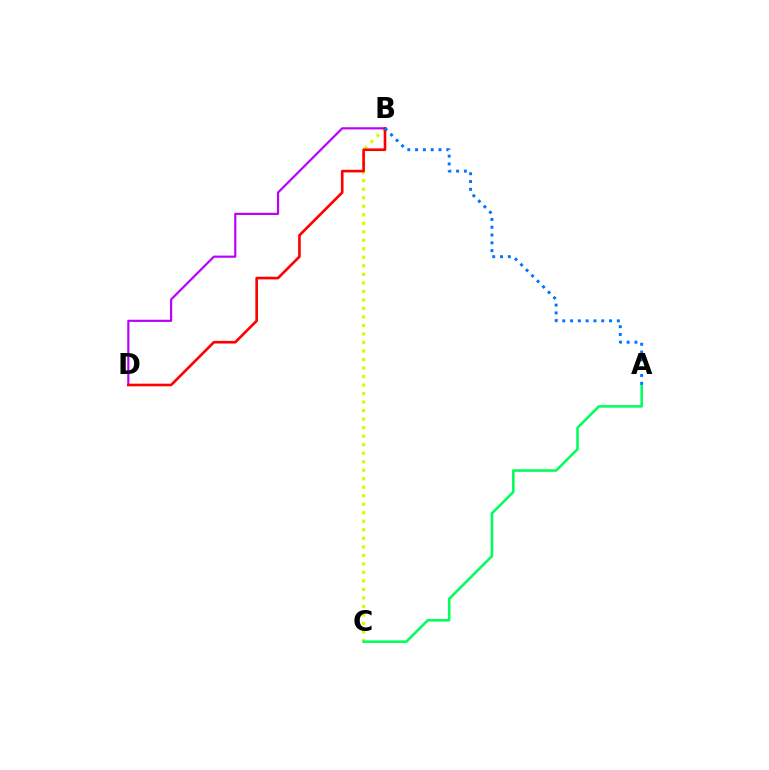{('B', 'C'): [{'color': '#d1ff00', 'line_style': 'dotted', 'thickness': 2.31}], ('A', 'C'): [{'color': '#00ff5c', 'line_style': 'solid', 'thickness': 1.85}], ('B', 'D'): [{'color': '#b900ff', 'line_style': 'solid', 'thickness': 1.56}, {'color': '#ff0000', 'line_style': 'solid', 'thickness': 1.9}], ('A', 'B'): [{'color': '#0074ff', 'line_style': 'dotted', 'thickness': 2.12}]}